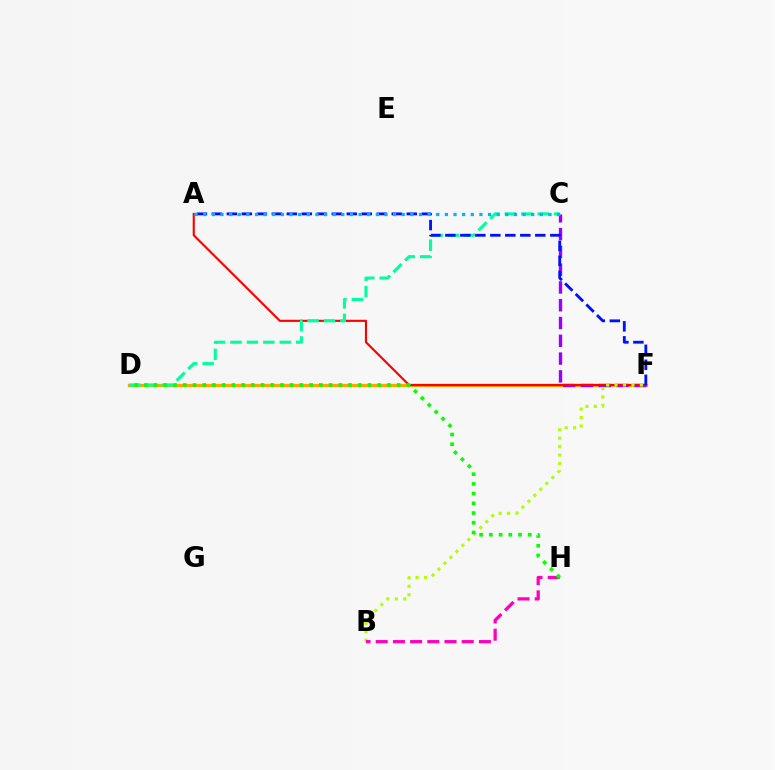{('D', 'F'): [{'color': '#ffa500', 'line_style': 'solid', 'thickness': 2.35}], ('C', 'F'): [{'color': '#9b00ff', 'line_style': 'dashed', 'thickness': 2.42}], ('A', 'F'): [{'color': '#ff0000', 'line_style': 'solid', 'thickness': 1.54}, {'color': '#0010ff', 'line_style': 'dashed', 'thickness': 2.04}], ('B', 'F'): [{'color': '#b3ff00', 'line_style': 'dotted', 'thickness': 2.29}], ('B', 'H'): [{'color': '#ff00bd', 'line_style': 'dashed', 'thickness': 2.34}], ('C', 'D'): [{'color': '#00ff9d', 'line_style': 'dashed', 'thickness': 2.23}], ('A', 'C'): [{'color': '#00b5ff', 'line_style': 'dotted', 'thickness': 2.34}], ('D', 'H'): [{'color': '#08ff00', 'line_style': 'dotted', 'thickness': 2.64}]}